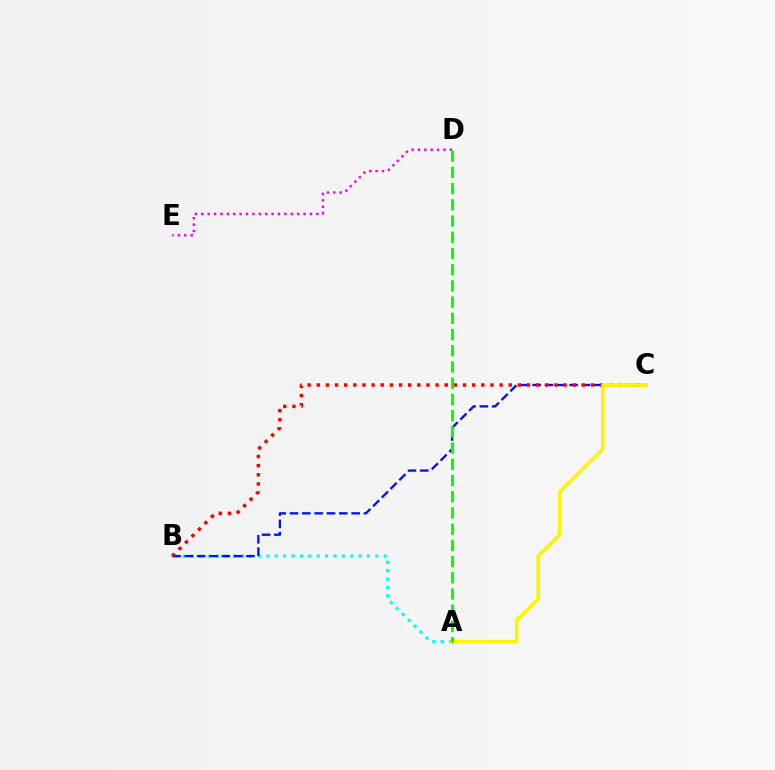{('A', 'B'): [{'color': '#00fff6', 'line_style': 'dotted', 'thickness': 2.28}], ('B', 'C'): [{'color': '#0010ff', 'line_style': 'dashed', 'thickness': 1.67}, {'color': '#ff0000', 'line_style': 'dotted', 'thickness': 2.48}], ('D', 'E'): [{'color': '#ee00ff', 'line_style': 'dotted', 'thickness': 1.74}], ('A', 'C'): [{'color': '#fcf500', 'line_style': 'solid', 'thickness': 2.57}], ('A', 'D'): [{'color': '#08ff00', 'line_style': 'dashed', 'thickness': 2.2}]}